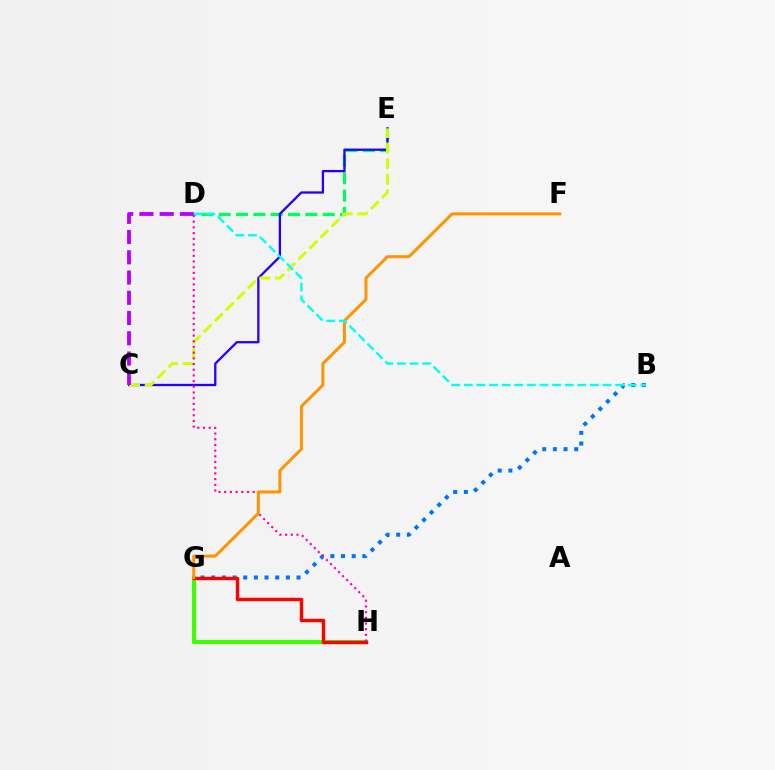{('G', 'H'): [{'color': '#3dff00', 'line_style': 'solid', 'thickness': 2.99}, {'color': '#ff0000', 'line_style': 'solid', 'thickness': 2.45}], ('B', 'G'): [{'color': '#0074ff', 'line_style': 'dotted', 'thickness': 2.9}], ('D', 'E'): [{'color': '#00ff5c', 'line_style': 'dashed', 'thickness': 2.36}], ('C', 'E'): [{'color': '#2500ff', 'line_style': 'solid', 'thickness': 1.65}, {'color': '#d1ff00', 'line_style': 'dashed', 'thickness': 2.12}], ('D', 'H'): [{'color': '#ff00ac', 'line_style': 'dotted', 'thickness': 1.55}], ('F', 'G'): [{'color': '#ff9400', 'line_style': 'solid', 'thickness': 2.15}], ('C', 'D'): [{'color': '#b900ff', 'line_style': 'dashed', 'thickness': 2.75}], ('B', 'D'): [{'color': '#00fff6', 'line_style': 'dashed', 'thickness': 1.71}]}